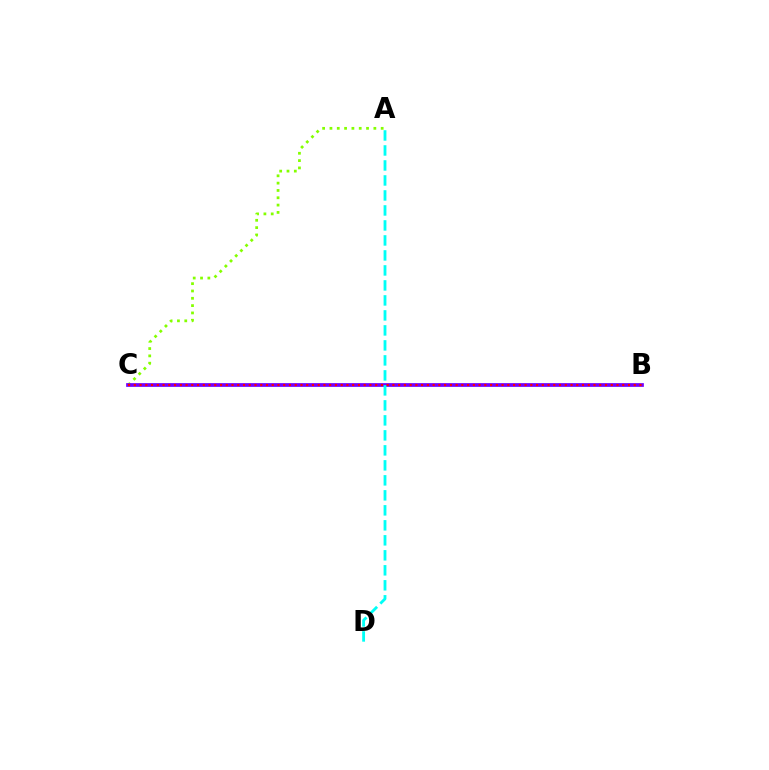{('A', 'C'): [{'color': '#84ff00', 'line_style': 'dotted', 'thickness': 1.99}], ('B', 'C'): [{'color': '#7200ff', 'line_style': 'solid', 'thickness': 2.69}, {'color': '#ff0000', 'line_style': 'dotted', 'thickness': 1.56}], ('A', 'D'): [{'color': '#00fff6', 'line_style': 'dashed', 'thickness': 2.04}]}